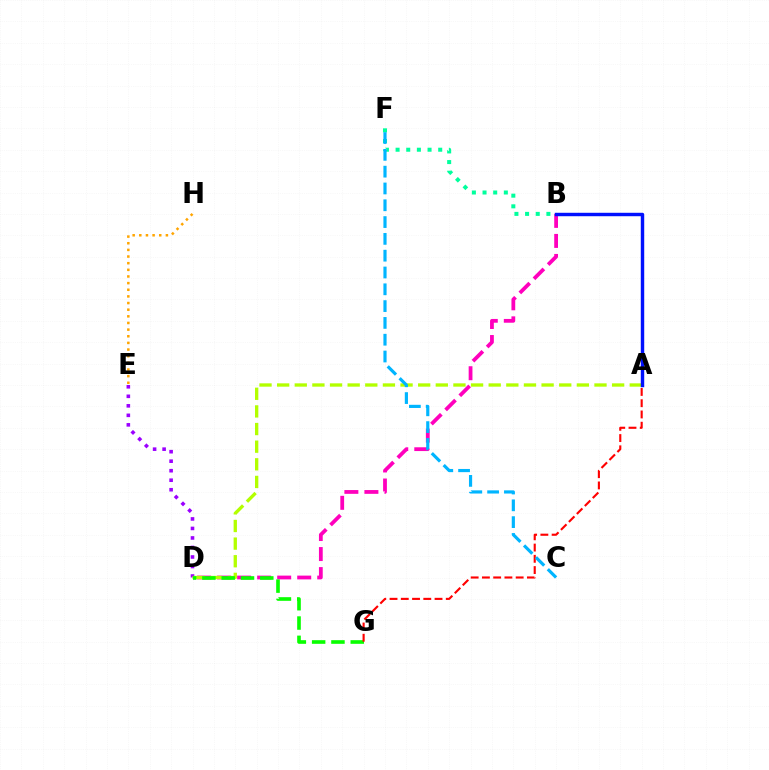{('D', 'E'): [{'color': '#9b00ff', 'line_style': 'dotted', 'thickness': 2.58}], ('B', 'D'): [{'color': '#ff00bd', 'line_style': 'dashed', 'thickness': 2.72}], ('E', 'H'): [{'color': '#ffa500', 'line_style': 'dotted', 'thickness': 1.81}], ('A', 'D'): [{'color': '#b3ff00', 'line_style': 'dashed', 'thickness': 2.4}], ('A', 'B'): [{'color': '#0010ff', 'line_style': 'solid', 'thickness': 2.47}], ('D', 'G'): [{'color': '#08ff00', 'line_style': 'dashed', 'thickness': 2.62}], ('A', 'G'): [{'color': '#ff0000', 'line_style': 'dashed', 'thickness': 1.53}], ('B', 'F'): [{'color': '#00ff9d', 'line_style': 'dotted', 'thickness': 2.89}], ('C', 'F'): [{'color': '#00b5ff', 'line_style': 'dashed', 'thickness': 2.28}]}